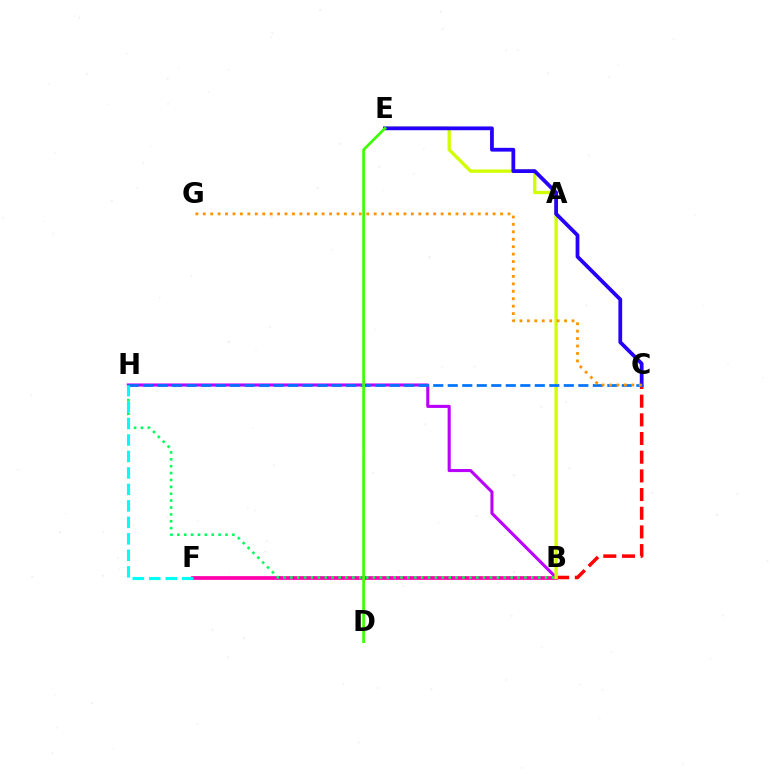{('B', 'H'): [{'color': '#b900ff', 'line_style': 'solid', 'thickness': 2.22}, {'color': '#00ff5c', 'line_style': 'dotted', 'thickness': 1.87}], ('B', 'C'): [{'color': '#ff0000', 'line_style': 'dashed', 'thickness': 2.54}], ('B', 'F'): [{'color': '#ff00ac', 'line_style': 'solid', 'thickness': 2.67}], ('B', 'E'): [{'color': '#d1ff00', 'line_style': 'solid', 'thickness': 2.39}], ('C', 'E'): [{'color': '#2500ff', 'line_style': 'solid', 'thickness': 2.71}], ('C', 'H'): [{'color': '#0074ff', 'line_style': 'dashed', 'thickness': 1.97}], ('D', 'E'): [{'color': '#3dff00', 'line_style': 'solid', 'thickness': 1.95}], ('F', 'H'): [{'color': '#00fff6', 'line_style': 'dashed', 'thickness': 2.24}], ('C', 'G'): [{'color': '#ff9400', 'line_style': 'dotted', 'thickness': 2.02}]}